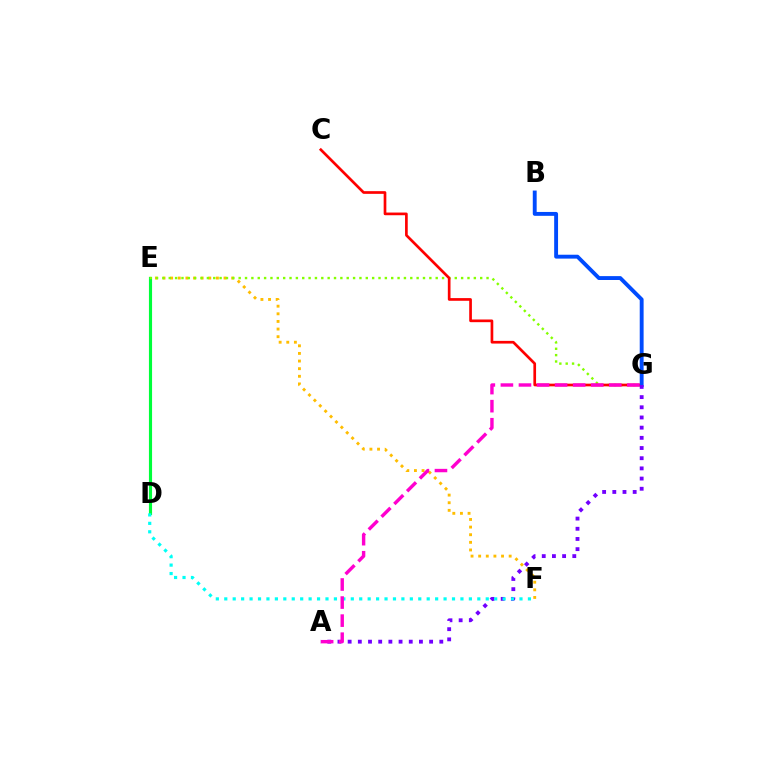{('E', 'F'): [{'color': '#ffbd00', 'line_style': 'dotted', 'thickness': 2.07}], ('D', 'E'): [{'color': '#00ff39', 'line_style': 'solid', 'thickness': 2.25}], ('E', 'G'): [{'color': '#84ff00', 'line_style': 'dotted', 'thickness': 1.73}], ('C', 'G'): [{'color': '#ff0000', 'line_style': 'solid', 'thickness': 1.93}], ('B', 'G'): [{'color': '#004bff', 'line_style': 'solid', 'thickness': 2.79}], ('A', 'G'): [{'color': '#7200ff', 'line_style': 'dotted', 'thickness': 2.77}, {'color': '#ff00cf', 'line_style': 'dashed', 'thickness': 2.45}], ('D', 'F'): [{'color': '#00fff6', 'line_style': 'dotted', 'thickness': 2.29}]}